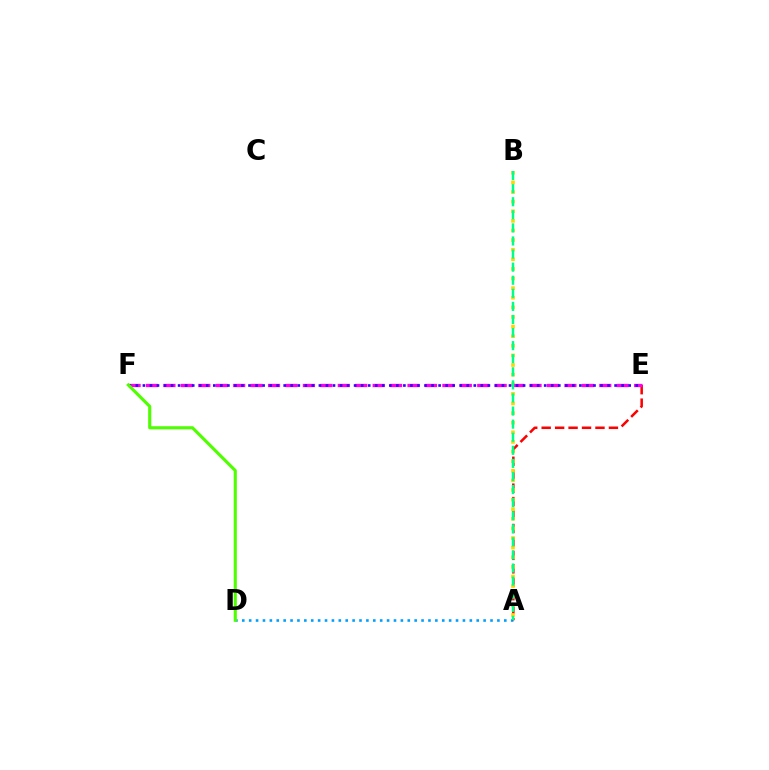{('A', 'D'): [{'color': '#009eff', 'line_style': 'dotted', 'thickness': 1.87}], ('A', 'E'): [{'color': '#ff0000', 'line_style': 'dashed', 'thickness': 1.83}], ('A', 'B'): [{'color': '#ffd500', 'line_style': 'dotted', 'thickness': 2.61}, {'color': '#00ff86', 'line_style': 'dashed', 'thickness': 1.78}], ('E', 'F'): [{'color': '#ff00ed', 'line_style': 'dashed', 'thickness': 2.37}, {'color': '#3700ff', 'line_style': 'dotted', 'thickness': 1.91}], ('D', 'F'): [{'color': '#4fff00', 'line_style': 'solid', 'thickness': 2.24}]}